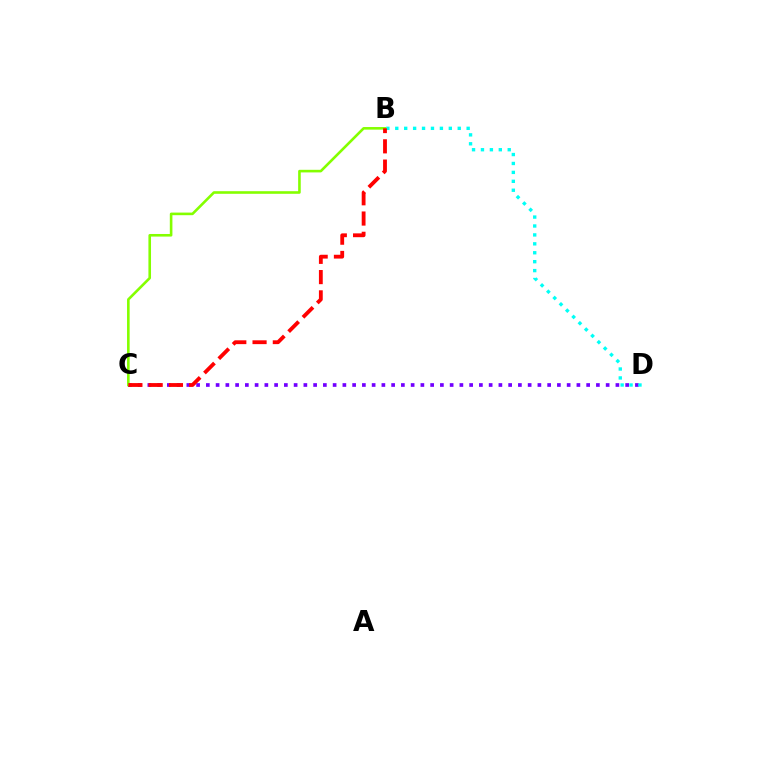{('C', 'D'): [{'color': '#7200ff', 'line_style': 'dotted', 'thickness': 2.65}], ('B', 'D'): [{'color': '#00fff6', 'line_style': 'dotted', 'thickness': 2.42}], ('B', 'C'): [{'color': '#84ff00', 'line_style': 'solid', 'thickness': 1.87}, {'color': '#ff0000', 'line_style': 'dashed', 'thickness': 2.75}]}